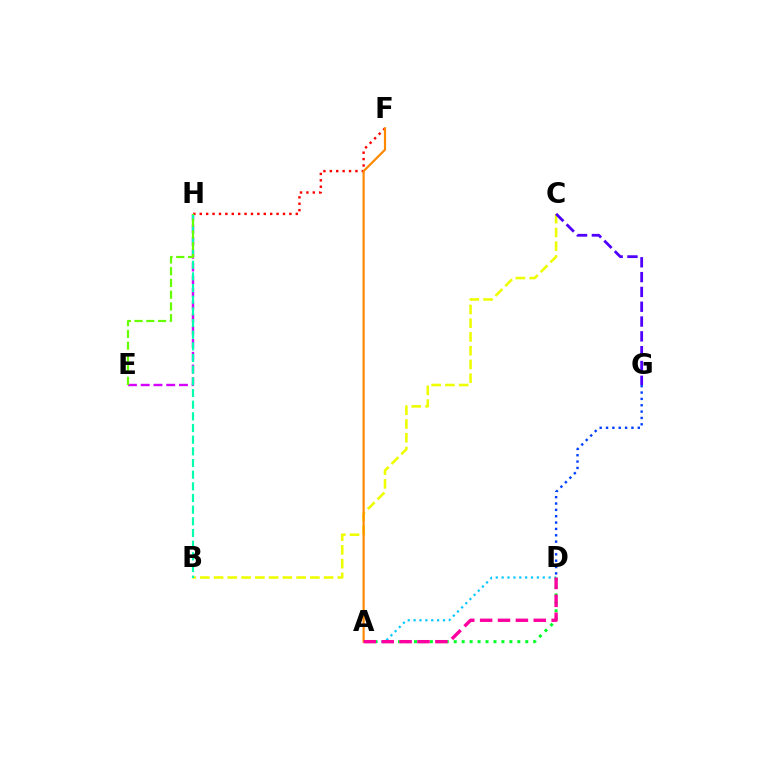{('E', 'H'): [{'color': '#d600ff', 'line_style': 'dashed', 'thickness': 1.73}, {'color': '#66ff00', 'line_style': 'dashed', 'thickness': 1.6}], ('A', 'D'): [{'color': '#00c7ff', 'line_style': 'dotted', 'thickness': 1.6}, {'color': '#00ff27', 'line_style': 'dotted', 'thickness': 2.16}, {'color': '#ff00a0', 'line_style': 'dashed', 'thickness': 2.43}], ('B', 'C'): [{'color': '#eeff00', 'line_style': 'dashed', 'thickness': 1.87}], ('F', 'H'): [{'color': '#ff0000', 'line_style': 'dotted', 'thickness': 1.74}], ('A', 'F'): [{'color': '#ff8800', 'line_style': 'solid', 'thickness': 1.57}], ('B', 'H'): [{'color': '#00ffaf', 'line_style': 'dashed', 'thickness': 1.58}], ('C', 'G'): [{'color': '#4f00ff', 'line_style': 'dashed', 'thickness': 2.01}], ('D', 'G'): [{'color': '#003fff', 'line_style': 'dotted', 'thickness': 1.73}]}